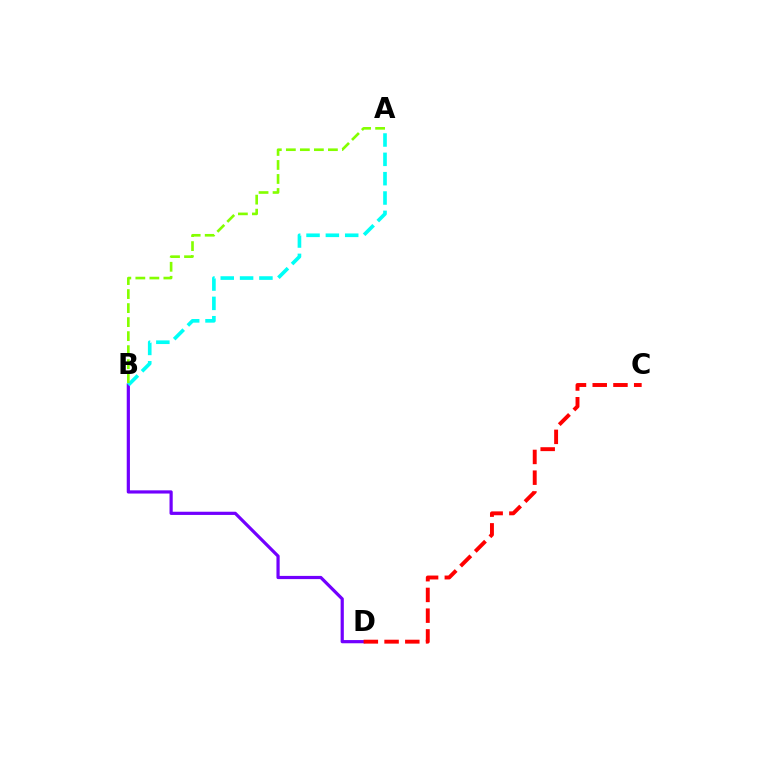{('B', 'D'): [{'color': '#7200ff', 'line_style': 'solid', 'thickness': 2.3}], ('A', 'B'): [{'color': '#00fff6', 'line_style': 'dashed', 'thickness': 2.63}, {'color': '#84ff00', 'line_style': 'dashed', 'thickness': 1.9}], ('C', 'D'): [{'color': '#ff0000', 'line_style': 'dashed', 'thickness': 2.82}]}